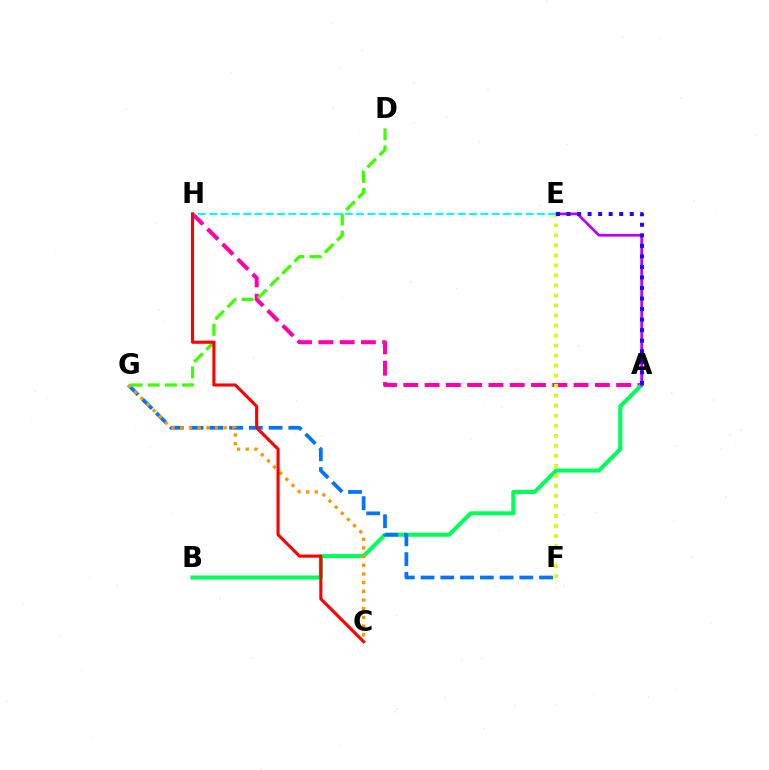{('A', 'H'): [{'color': '#ff00ac', 'line_style': 'dashed', 'thickness': 2.89}], ('A', 'B'): [{'color': '#00ff5c', 'line_style': 'solid', 'thickness': 2.94}], ('A', 'E'): [{'color': '#b900ff', 'line_style': 'solid', 'thickness': 1.94}, {'color': '#2500ff', 'line_style': 'dotted', 'thickness': 2.86}], ('F', 'G'): [{'color': '#0074ff', 'line_style': 'dashed', 'thickness': 2.68}], ('E', 'F'): [{'color': '#d1ff00', 'line_style': 'dotted', 'thickness': 2.72}], ('C', 'G'): [{'color': '#ff9400', 'line_style': 'dotted', 'thickness': 2.36}], ('D', 'G'): [{'color': '#3dff00', 'line_style': 'dashed', 'thickness': 2.33}], ('E', 'H'): [{'color': '#00fff6', 'line_style': 'dashed', 'thickness': 1.53}], ('C', 'H'): [{'color': '#ff0000', 'line_style': 'solid', 'thickness': 2.23}]}